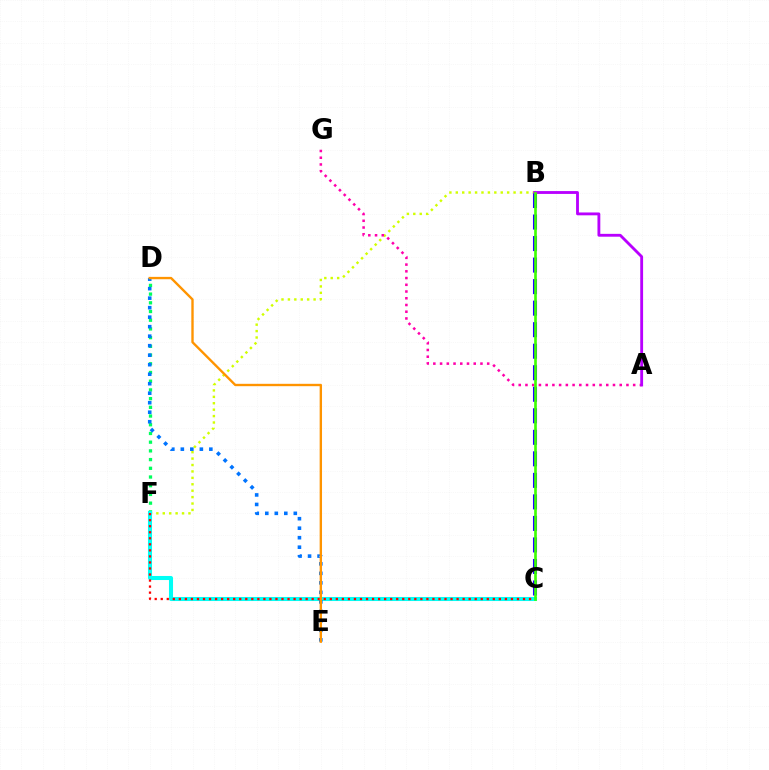{('B', 'F'): [{'color': '#d1ff00', 'line_style': 'dotted', 'thickness': 1.74}], ('A', 'G'): [{'color': '#ff00ac', 'line_style': 'dotted', 'thickness': 1.83}], ('D', 'F'): [{'color': '#00ff5c', 'line_style': 'dotted', 'thickness': 2.37}], ('C', 'F'): [{'color': '#00fff6', 'line_style': 'solid', 'thickness': 2.92}, {'color': '#ff0000', 'line_style': 'dotted', 'thickness': 1.64}], ('B', 'C'): [{'color': '#2500ff', 'line_style': 'dashed', 'thickness': 2.92}, {'color': '#3dff00', 'line_style': 'solid', 'thickness': 1.91}], ('D', 'E'): [{'color': '#0074ff', 'line_style': 'dotted', 'thickness': 2.58}, {'color': '#ff9400', 'line_style': 'solid', 'thickness': 1.71}], ('A', 'B'): [{'color': '#b900ff', 'line_style': 'solid', 'thickness': 2.05}]}